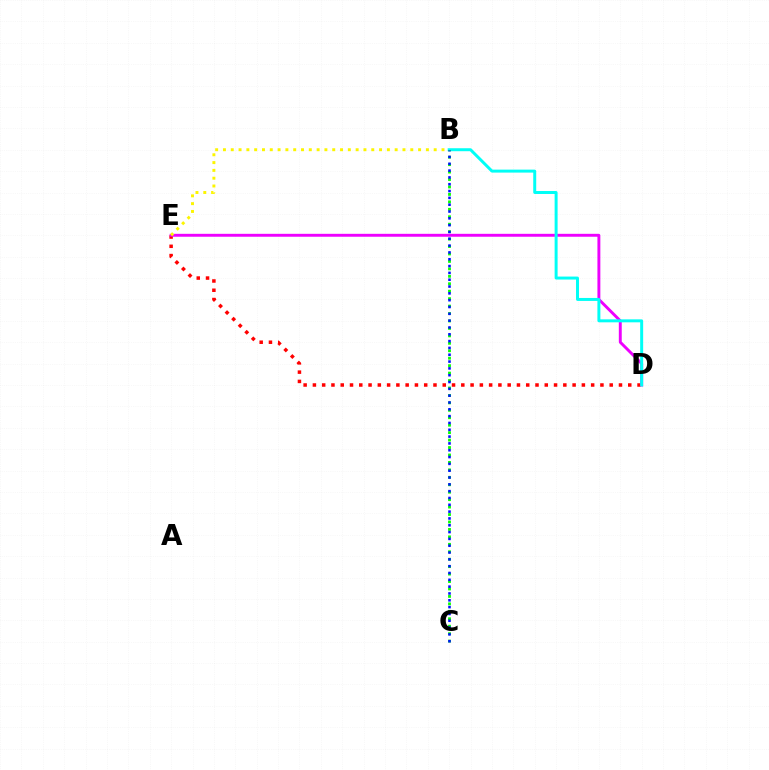{('D', 'E'): [{'color': '#ff0000', 'line_style': 'dotted', 'thickness': 2.52}, {'color': '#ee00ff', 'line_style': 'solid', 'thickness': 2.1}], ('B', 'D'): [{'color': '#00fff6', 'line_style': 'solid', 'thickness': 2.14}], ('B', 'E'): [{'color': '#fcf500', 'line_style': 'dotted', 'thickness': 2.12}], ('B', 'C'): [{'color': '#08ff00', 'line_style': 'dotted', 'thickness': 2.02}, {'color': '#0010ff', 'line_style': 'dotted', 'thickness': 1.85}]}